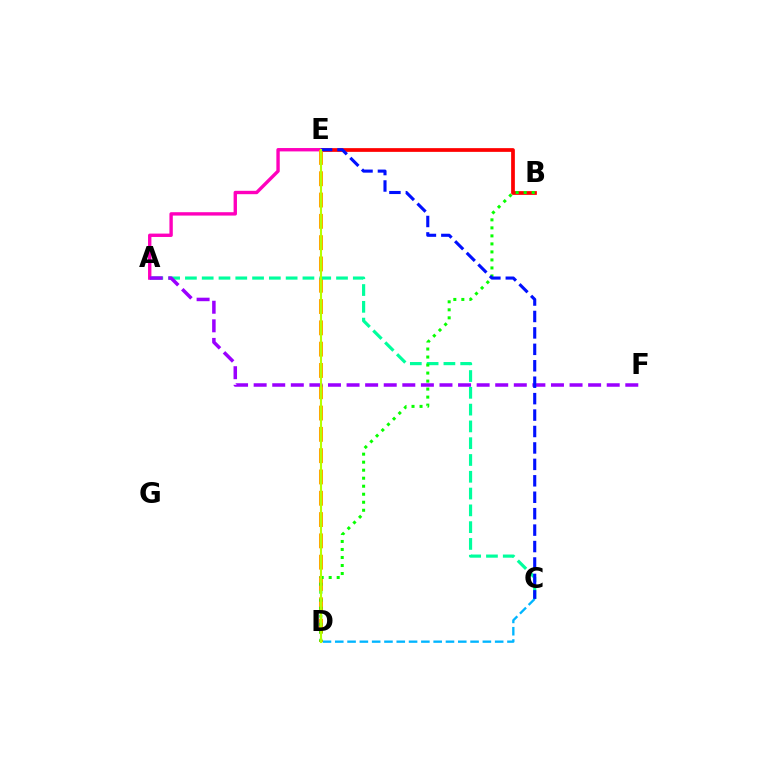{('C', 'D'): [{'color': '#00b5ff', 'line_style': 'dashed', 'thickness': 1.67}], ('B', 'E'): [{'color': '#ff0000', 'line_style': 'solid', 'thickness': 2.68}], ('A', 'E'): [{'color': '#ff00bd', 'line_style': 'solid', 'thickness': 2.43}], ('D', 'E'): [{'color': '#ffa500', 'line_style': 'dashed', 'thickness': 2.89}, {'color': '#b3ff00', 'line_style': 'solid', 'thickness': 1.52}], ('A', 'C'): [{'color': '#00ff9d', 'line_style': 'dashed', 'thickness': 2.28}], ('A', 'F'): [{'color': '#9b00ff', 'line_style': 'dashed', 'thickness': 2.52}], ('B', 'D'): [{'color': '#08ff00', 'line_style': 'dotted', 'thickness': 2.18}], ('C', 'E'): [{'color': '#0010ff', 'line_style': 'dashed', 'thickness': 2.23}]}